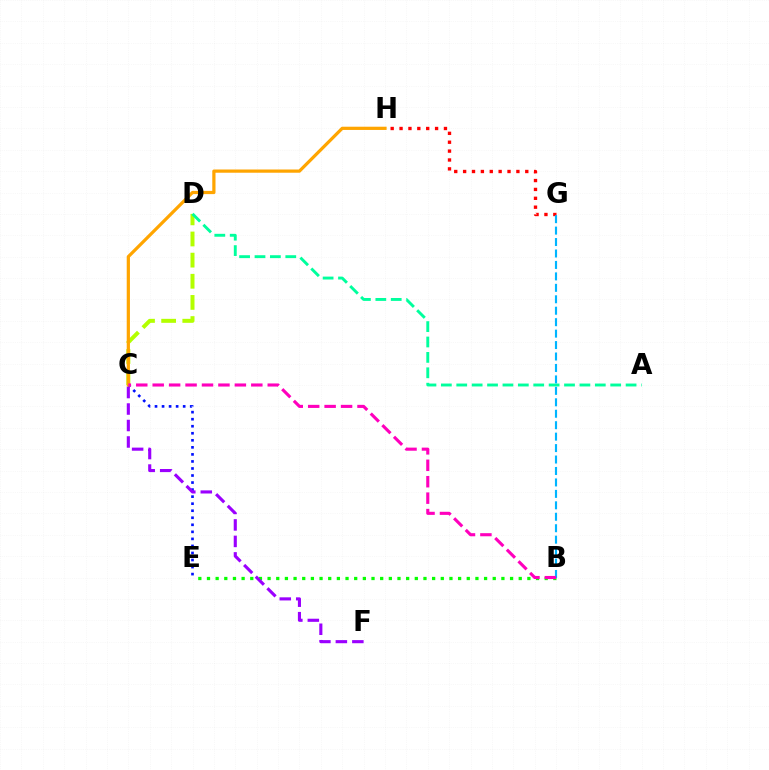{('C', 'D'): [{'color': '#b3ff00', 'line_style': 'dashed', 'thickness': 2.87}], ('A', 'D'): [{'color': '#00ff9d', 'line_style': 'dashed', 'thickness': 2.09}], ('G', 'H'): [{'color': '#ff0000', 'line_style': 'dotted', 'thickness': 2.41}], ('B', 'E'): [{'color': '#08ff00', 'line_style': 'dotted', 'thickness': 2.35}], ('C', 'E'): [{'color': '#0010ff', 'line_style': 'dotted', 'thickness': 1.91}], ('B', 'G'): [{'color': '#00b5ff', 'line_style': 'dashed', 'thickness': 1.56}], ('C', 'H'): [{'color': '#ffa500', 'line_style': 'solid', 'thickness': 2.32}], ('C', 'F'): [{'color': '#9b00ff', 'line_style': 'dashed', 'thickness': 2.24}], ('B', 'C'): [{'color': '#ff00bd', 'line_style': 'dashed', 'thickness': 2.23}]}